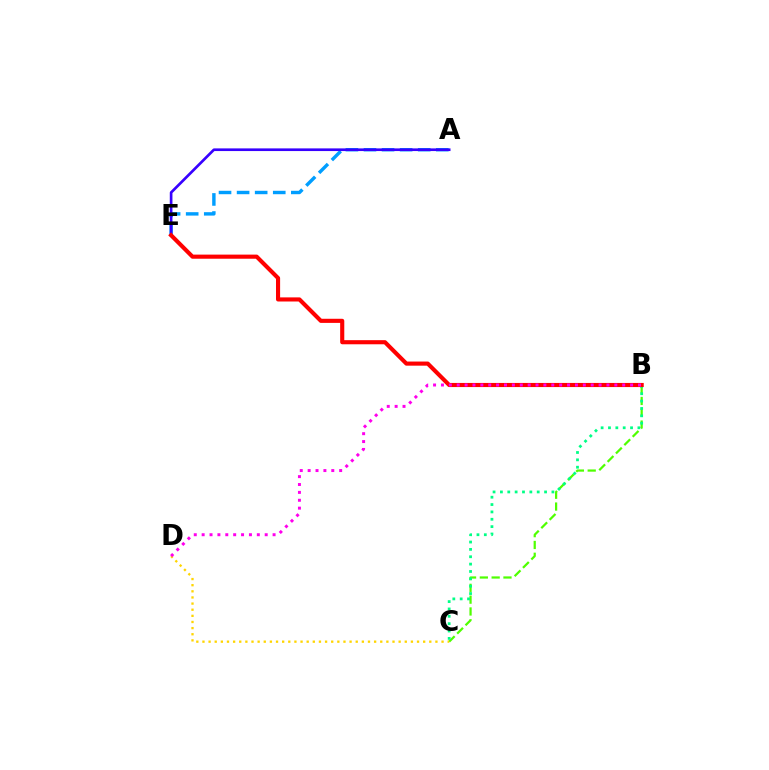{('A', 'E'): [{'color': '#009eff', 'line_style': 'dashed', 'thickness': 2.46}, {'color': '#3700ff', 'line_style': 'solid', 'thickness': 1.92}], ('B', 'C'): [{'color': '#4fff00', 'line_style': 'dashed', 'thickness': 1.6}, {'color': '#00ff86', 'line_style': 'dotted', 'thickness': 2.0}], ('B', 'E'): [{'color': '#ff0000', 'line_style': 'solid', 'thickness': 2.96}], ('C', 'D'): [{'color': '#ffd500', 'line_style': 'dotted', 'thickness': 1.67}], ('B', 'D'): [{'color': '#ff00ed', 'line_style': 'dotted', 'thickness': 2.14}]}